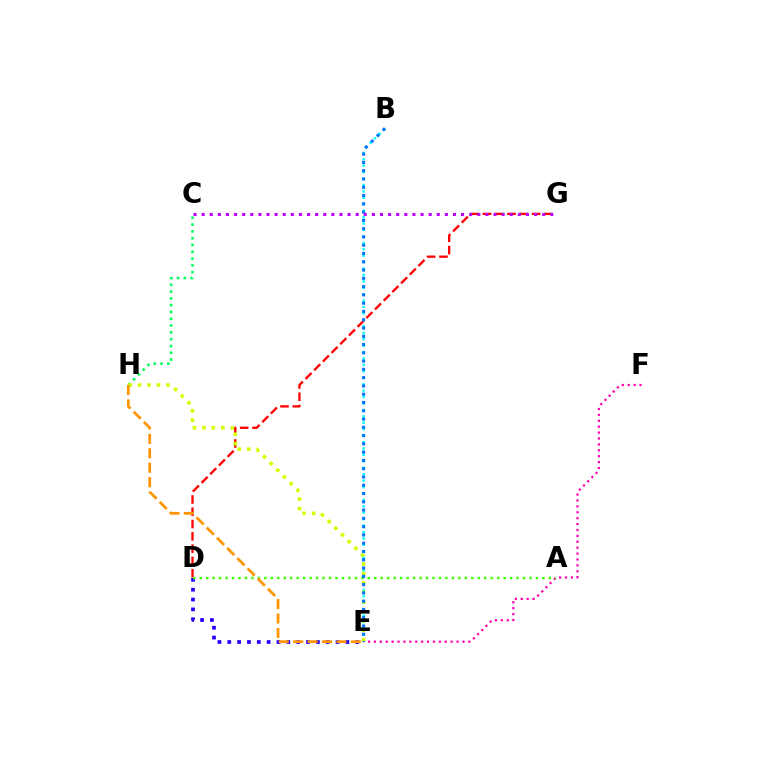{('E', 'F'): [{'color': '#ff00ac', 'line_style': 'dotted', 'thickness': 1.6}], ('C', 'H'): [{'color': '#00ff5c', 'line_style': 'dotted', 'thickness': 1.85}], ('D', 'G'): [{'color': '#ff0000', 'line_style': 'dashed', 'thickness': 1.67}], ('D', 'E'): [{'color': '#2500ff', 'line_style': 'dotted', 'thickness': 2.67}], ('B', 'E'): [{'color': '#00fff6', 'line_style': 'dotted', 'thickness': 1.75}, {'color': '#0074ff', 'line_style': 'dotted', 'thickness': 2.25}], ('E', 'H'): [{'color': '#d1ff00', 'line_style': 'dotted', 'thickness': 2.57}, {'color': '#ff9400', 'line_style': 'dashed', 'thickness': 1.96}], ('A', 'D'): [{'color': '#3dff00', 'line_style': 'dotted', 'thickness': 1.76}], ('C', 'G'): [{'color': '#b900ff', 'line_style': 'dotted', 'thickness': 2.2}]}